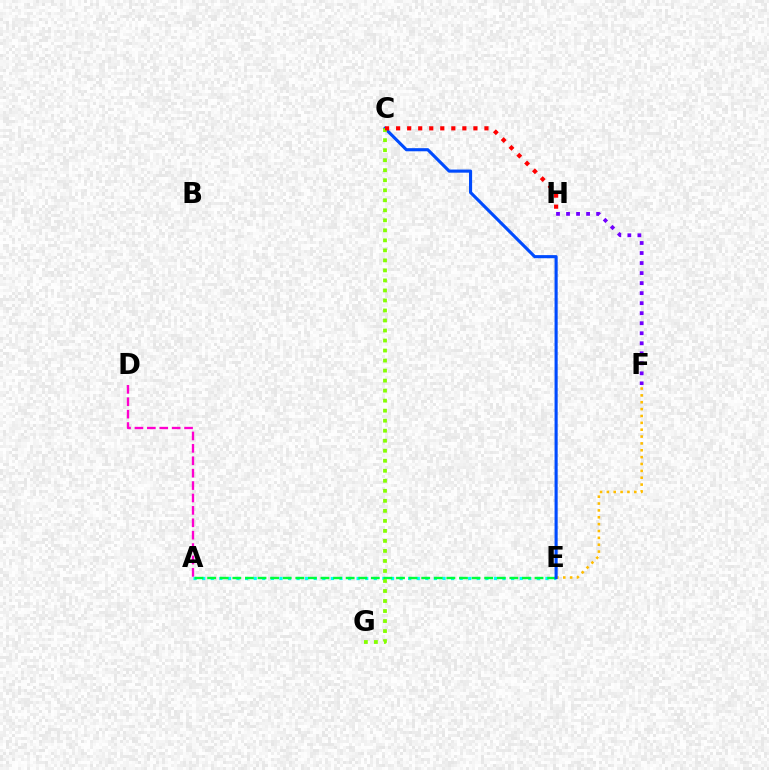{('A', 'D'): [{'color': '#ff00cf', 'line_style': 'dashed', 'thickness': 1.68}], ('E', 'F'): [{'color': '#ffbd00', 'line_style': 'dotted', 'thickness': 1.86}], ('A', 'E'): [{'color': '#00fff6', 'line_style': 'dotted', 'thickness': 2.33}, {'color': '#00ff39', 'line_style': 'dashed', 'thickness': 1.71}], ('F', 'H'): [{'color': '#7200ff', 'line_style': 'dotted', 'thickness': 2.72}], ('C', 'E'): [{'color': '#004bff', 'line_style': 'solid', 'thickness': 2.24}], ('C', 'G'): [{'color': '#84ff00', 'line_style': 'dotted', 'thickness': 2.72}], ('C', 'H'): [{'color': '#ff0000', 'line_style': 'dotted', 'thickness': 3.0}]}